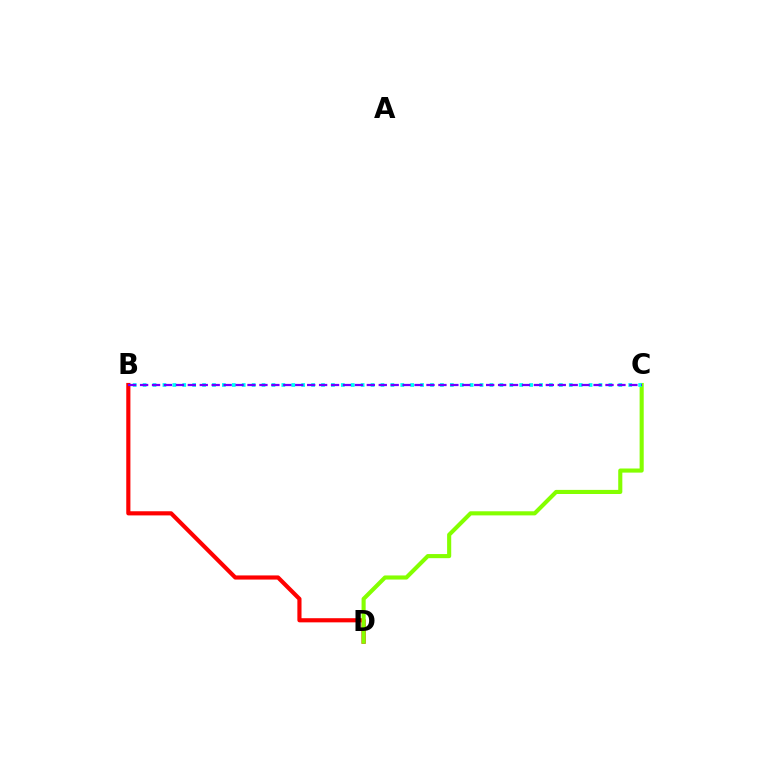{('B', 'D'): [{'color': '#ff0000', 'line_style': 'solid', 'thickness': 2.98}], ('C', 'D'): [{'color': '#84ff00', 'line_style': 'solid', 'thickness': 2.96}], ('B', 'C'): [{'color': '#00fff6', 'line_style': 'dotted', 'thickness': 2.69}, {'color': '#7200ff', 'line_style': 'dashed', 'thickness': 1.62}]}